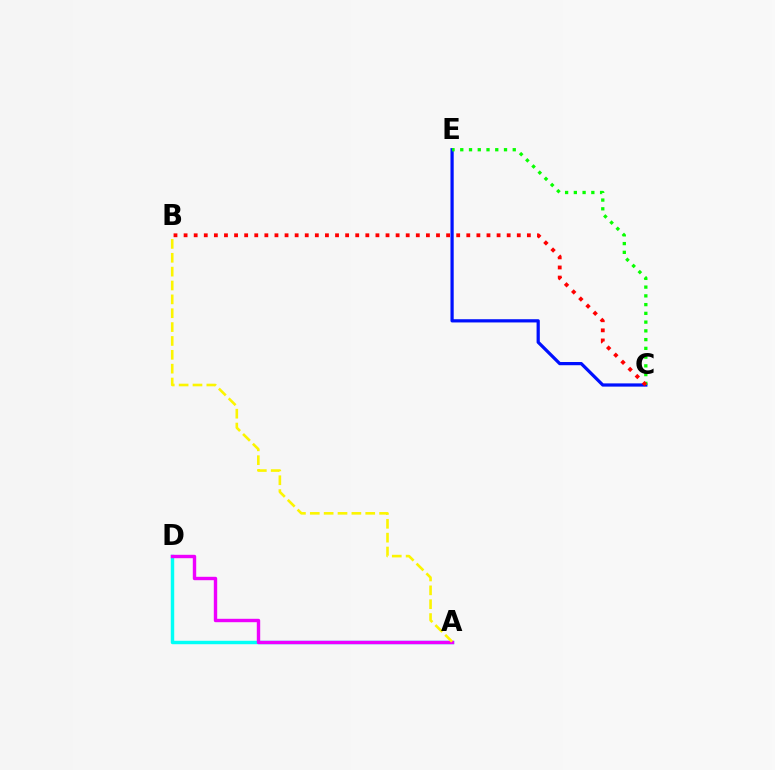{('C', 'E'): [{'color': '#0010ff', 'line_style': 'solid', 'thickness': 2.32}, {'color': '#08ff00', 'line_style': 'dotted', 'thickness': 2.38}], ('A', 'D'): [{'color': '#00fff6', 'line_style': 'solid', 'thickness': 2.48}, {'color': '#ee00ff', 'line_style': 'solid', 'thickness': 2.45}], ('A', 'B'): [{'color': '#fcf500', 'line_style': 'dashed', 'thickness': 1.88}], ('B', 'C'): [{'color': '#ff0000', 'line_style': 'dotted', 'thickness': 2.74}]}